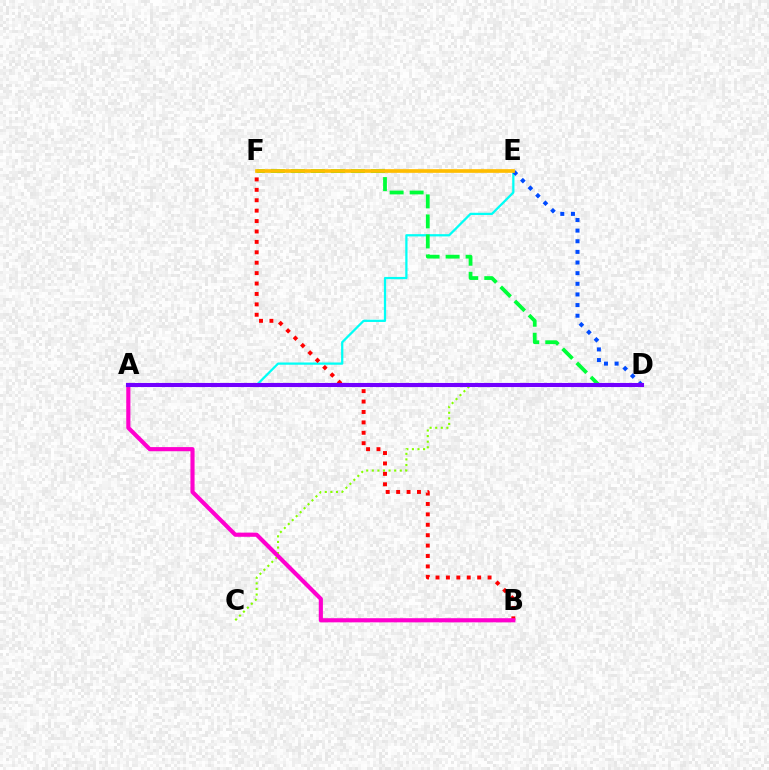{('C', 'D'): [{'color': '#84ff00', 'line_style': 'dotted', 'thickness': 1.52}], ('A', 'E'): [{'color': '#00fff6', 'line_style': 'solid', 'thickness': 1.62}], ('B', 'F'): [{'color': '#ff0000', 'line_style': 'dotted', 'thickness': 2.83}], ('A', 'B'): [{'color': '#ff00cf', 'line_style': 'solid', 'thickness': 2.98}], ('D', 'E'): [{'color': '#004bff', 'line_style': 'dotted', 'thickness': 2.89}], ('D', 'F'): [{'color': '#00ff39', 'line_style': 'dashed', 'thickness': 2.72}], ('A', 'D'): [{'color': '#7200ff', 'line_style': 'solid', 'thickness': 2.94}], ('E', 'F'): [{'color': '#ffbd00', 'line_style': 'solid', 'thickness': 2.65}]}